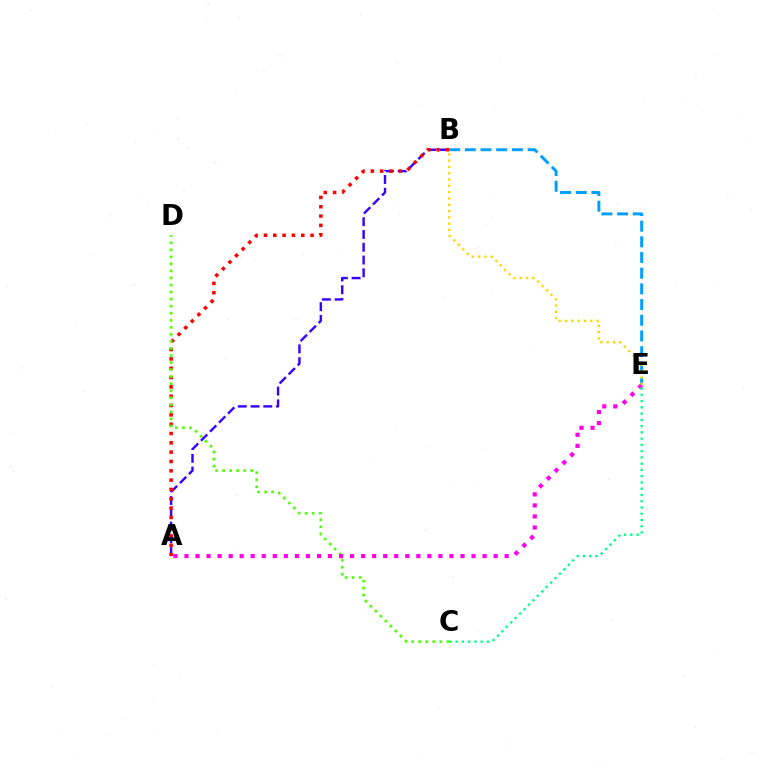{('A', 'B'): [{'color': '#3700ff', 'line_style': 'dashed', 'thickness': 1.74}, {'color': '#ff0000', 'line_style': 'dotted', 'thickness': 2.53}], ('B', 'E'): [{'color': '#009eff', 'line_style': 'dashed', 'thickness': 2.13}, {'color': '#ffd500', 'line_style': 'dotted', 'thickness': 1.71}], ('C', 'D'): [{'color': '#4fff00', 'line_style': 'dotted', 'thickness': 1.91}], ('A', 'E'): [{'color': '#ff00ed', 'line_style': 'dotted', 'thickness': 3.0}], ('C', 'E'): [{'color': '#00ff86', 'line_style': 'dotted', 'thickness': 1.7}]}